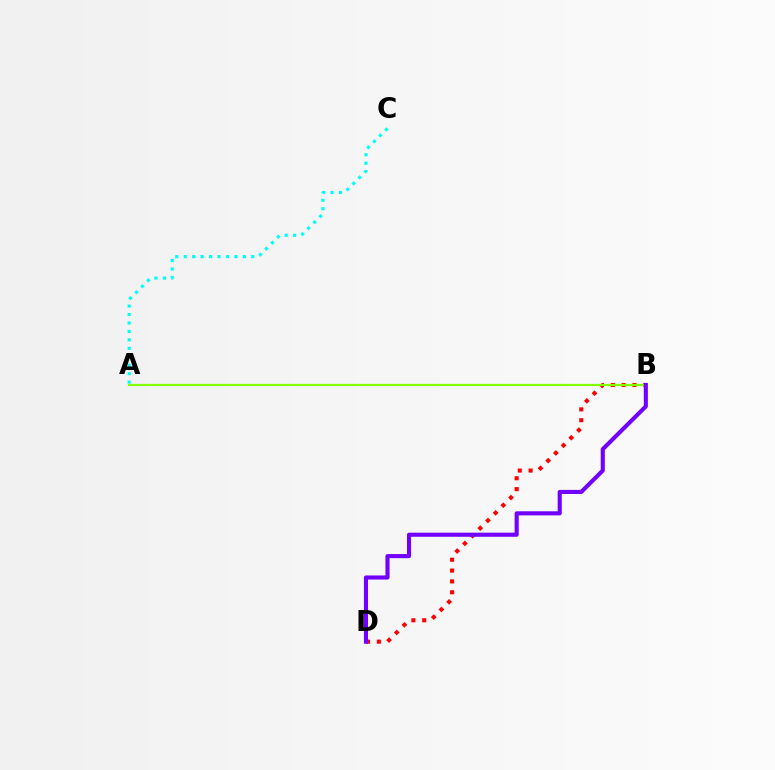{('A', 'C'): [{'color': '#00fff6', 'line_style': 'dotted', 'thickness': 2.29}], ('B', 'D'): [{'color': '#ff0000', 'line_style': 'dotted', 'thickness': 2.94}, {'color': '#7200ff', 'line_style': 'solid', 'thickness': 2.95}], ('A', 'B'): [{'color': '#84ff00', 'line_style': 'solid', 'thickness': 1.59}]}